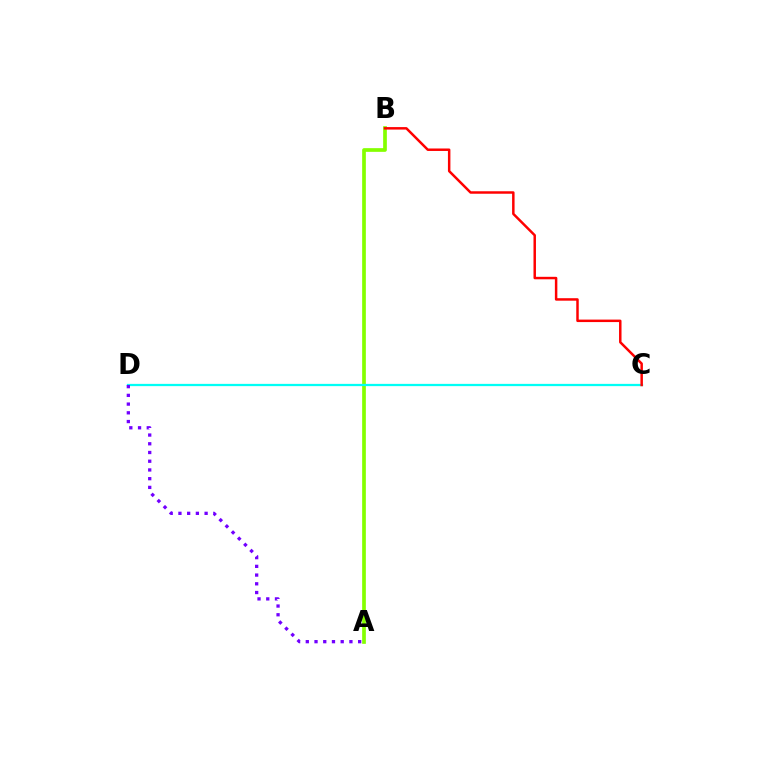{('A', 'B'): [{'color': '#84ff00', 'line_style': 'solid', 'thickness': 2.66}], ('C', 'D'): [{'color': '#00fff6', 'line_style': 'solid', 'thickness': 1.63}], ('B', 'C'): [{'color': '#ff0000', 'line_style': 'solid', 'thickness': 1.79}], ('A', 'D'): [{'color': '#7200ff', 'line_style': 'dotted', 'thickness': 2.37}]}